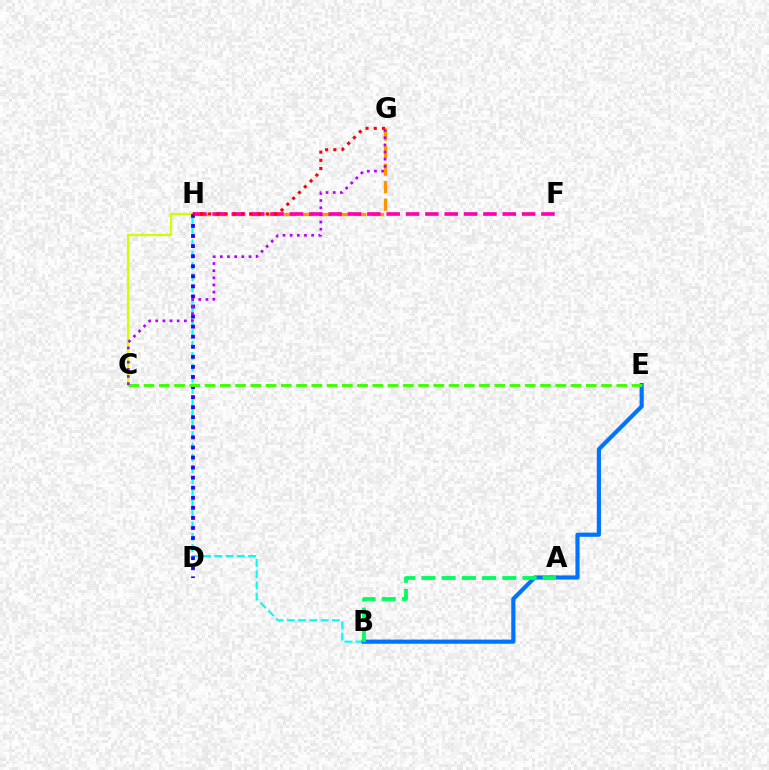{('G', 'H'): [{'color': '#ff9400', 'line_style': 'dashed', 'thickness': 2.38}, {'color': '#ff0000', 'line_style': 'dotted', 'thickness': 2.23}], ('B', 'H'): [{'color': '#00fff6', 'line_style': 'dashed', 'thickness': 1.53}], ('F', 'H'): [{'color': '#ff00ac', 'line_style': 'dashed', 'thickness': 2.63}], ('C', 'H'): [{'color': '#d1ff00', 'line_style': 'solid', 'thickness': 1.63}], ('B', 'E'): [{'color': '#0074ff', 'line_style': 'solid', 'thickness': 3.0}], ('A', 'B'): [{'color': '#00ff5c', 'line_style': 'dashed', 'thickness': 2.75}], ('D', 'H'): [{'color': '#2500ff', 'line_style': 'dotted', 'thickness': 2.74}], ('C', 'E'): [{'color': '#3dff00', 'line_style': 'dashed', 'thickness': 2.07}], ('C', 'G'): [{'color': '#b900ff', 'line_style': 'dotted', 'thickness': 1.94}]}